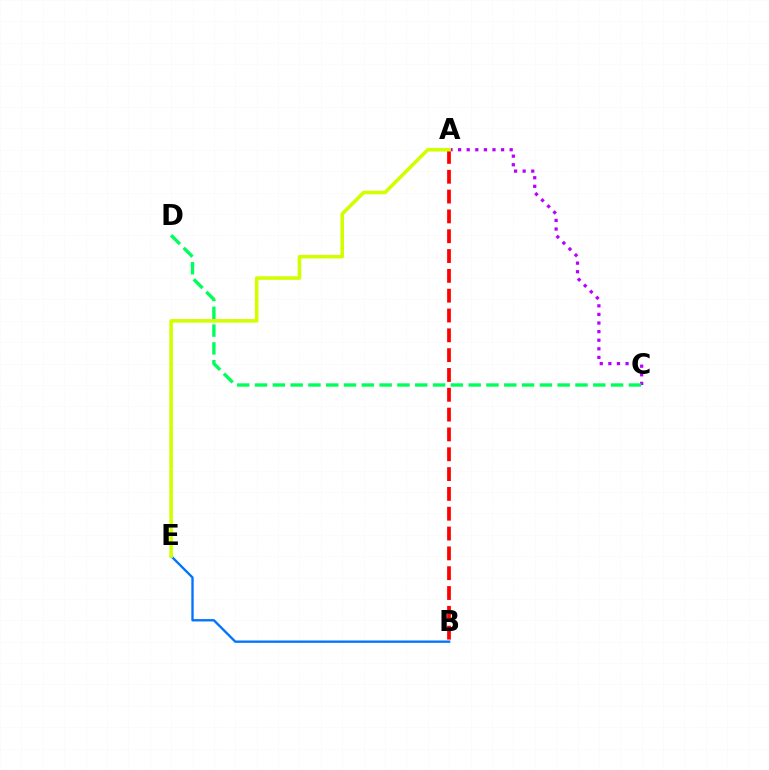{('A', 'B'): [{'color': '#ff0000', 'line_style': 'dashed', 'thickness': 2.69}], ('A', 'C'): [{'color': '#b900ff', 'line_style': 'dotted', 'thickness': 2.33}], ('B', 'E'): [{'color': '#0074ff', 'line_style': 'solid', 'thickness': 1.69}], ('A', 'E'): [{'color': '#d1ff00', 'line_style': 'solid', 'thickness': 2.57}], ('C', 'D'): [{'color': '#00ff5c', 'line_style': 'dashed', 'thickness': 2.42}]}